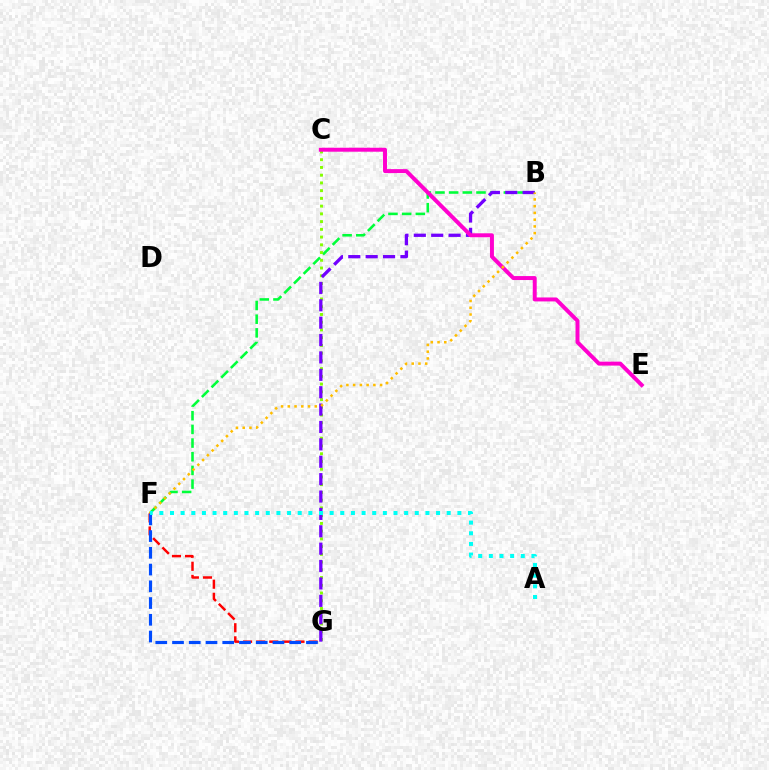{('B', 'F'): [{'color': '#00ff39', 'line_style': 'dashed', 'thickness': 1.86}, {'color': '#ffbd00', 'line_style': 'dotted', 'thickness': 1.83}], ('C', 'G'): [{'color': '#84ff00', 'line_style': 'dotted', 'thickness': 2.1}], ('F', 'G'): [{'color': '#ff0000', 'line_style': 'dashed', 'thickness': 1.78}, {'color': '#004bff', 'line_style': 'dashed', 'thickness': 2.27}], ('B', 'G'): [{'color': '#7200ff', 'line_style': 'dashed', 'thickness': 2.36}], ('C', 'E'): [{'color': '#ff00cf', 'line_style': 'solid', 'thickness': 2.85}], ('A', 'F'): [{'color': '#00fff6', 'line_style': 'dotted', 'thickness': 2.89}]}